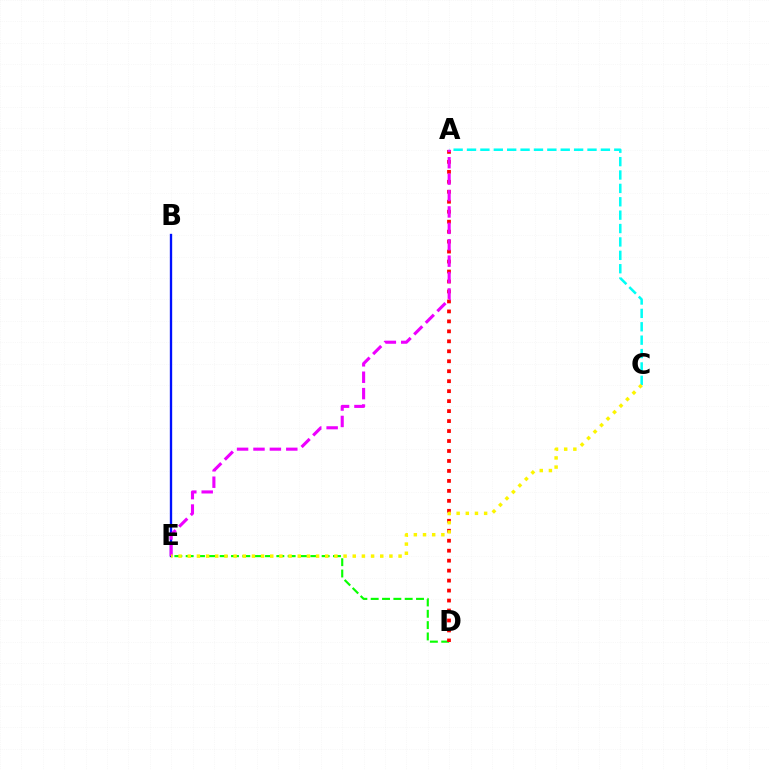{('D', 'E'): [{'color': '#08ff00', 'line_style': 'dashed', 'thickness': 1.54}], ('A', 'C'): [{'color': '#00fff6', 'line_style': 'dashed', 'thickness': 1.82}], ('A', 'D'): [{'color': '#ff0000', 'line_style': 'dotted', 'thickness': 2.71}], ('B', 'E'): [{'color': '#0010ff', 'line_style': 'solid', 'thickness': 1.69}], ('A', 'E'): [{'color': '#ee00ff', 'line_style': 'dashed', 'thickness': 2.23}], ('C', 'E'): [{'color': '#fcf500', 'line_style': 'dotted', 'thickness': 2.49}]}